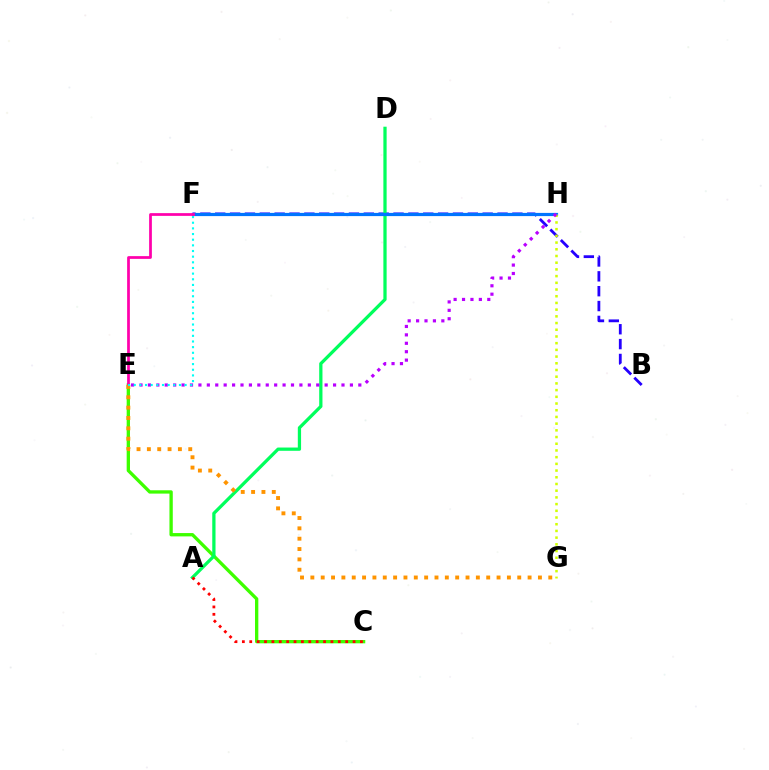{('C', 'E'): [{'color': '#3dff00', 'line_style': 'solid', 'thickness': 2.39}], ('B', 'F'): [{'color': '#2500ff', 'line_style': 'dashed', 'thickness': 2.02}], ('A', 'D'): [{'color': '#00ff5c', 'line_style': 'solid', 'thickness': 2.35}], ('F', 'H'): [{'color': '#0074ff', 'line_style': 'solid', 'thickness': 2.3}], ('E', 'F'): [{'color': '#ff00ac', 'line_style': 'solid', 'thickness': 1.98}, {'color': '#00fff6', 'line_style': 'dotted', 'thickness': 1.54}], ('A', 'C'): [{'color': '#ff0000', 'line_style': 'dotted', 'thickness': 2.01}], ('G', 'H'): [{'color': '#d1ff00', 'line_style': 'dotted', 'thickness': 1.82}], ('E', 'G'): [{'color': '#ff9400', 'line_style': 'dotted', 'thickness': 2.81}], ('E', 'H'): [{'color': '#b900ff', 'line_style': 'dotted', 'thickness': 2.29}]}